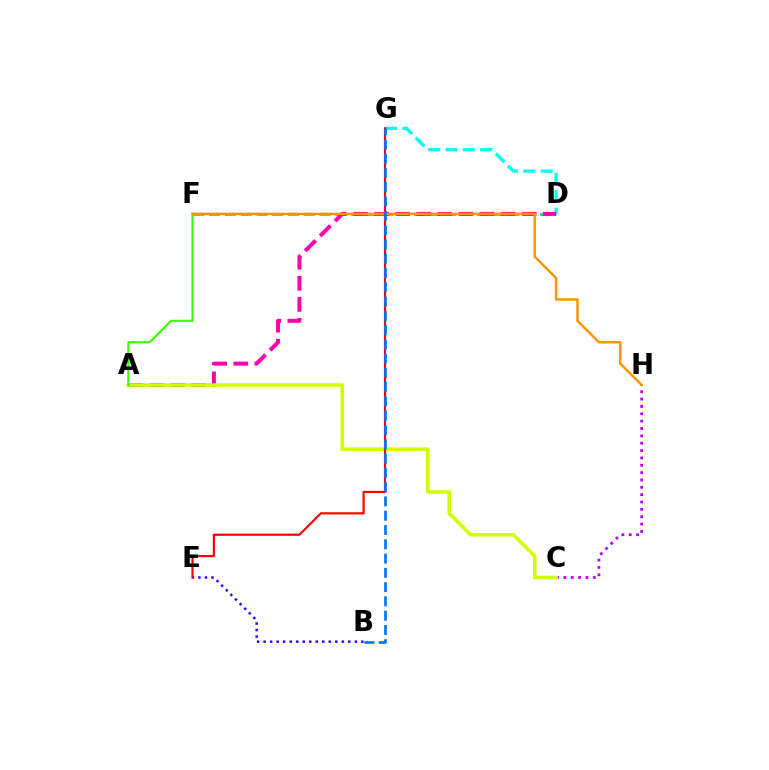{('D', 'F'): [{'color': '#00ff5c', 'line_style': 'dashed', 'thickness': 2.14}], ('B', 'E'): [{'color': '#2500ff', 'line_style': 'dotted', 'thickness': 1.77}], ('D', 'G'): [{'color': '#00fff6', 'line_style': 'dashed', 'thickness': 2.35}], ('C', 'H'): [{'color': '#b900ff', 'line_style': 'dotted', 'thickness': 2.0}], ('A', 'D'): [{'color': '#ff00ac', 'line_style': 'dashed', 'thickness': 2.86}], ('A', 'C'): [{'color': '#d1ff00', 'line_style': 'solid', 'thickness': 2.58}], ('A', 'F'): [{'color': '#3dff00', 'line_style': 'solid', 'thickness': 1.57}], ('F', 'H'): [{'color': '#ff9400', 'line_style': 'solid', 'thickness': 1.78}], ('E', 'G'): [{'color': '#ff0000', 'line_style': 'solid', 'thickness': 1.56}], ('B', 'G'): [{'color': '#0074ff', 'line_style': 'dashed', 'thickness': 1.94}]}